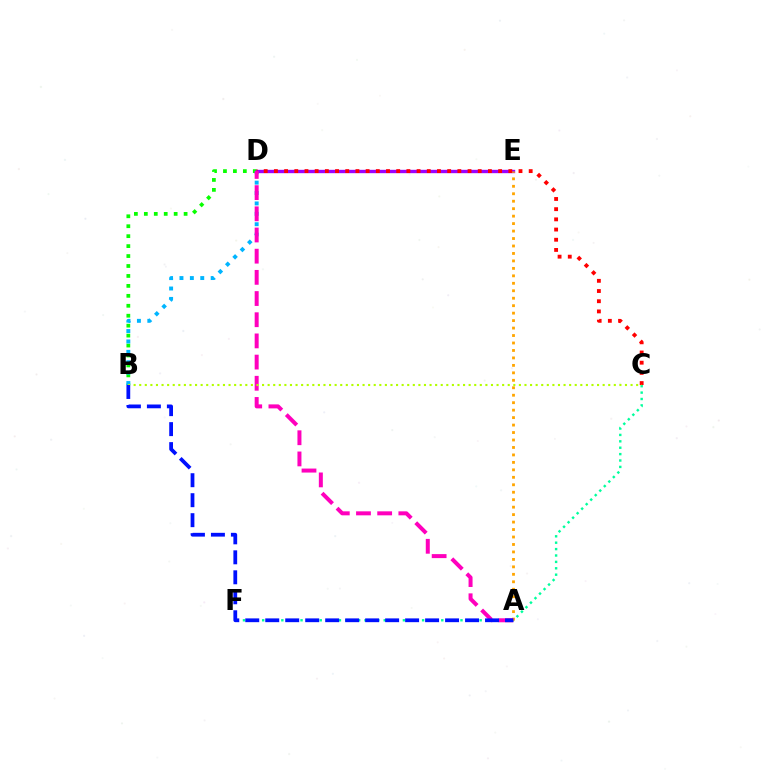{('B', 'D'): [{'color': '#08ff00', 'line_style': 'dotted', 'thickness': 2.7}, {'color': '#00b5ff', 'line_style': 'dotted', 'thickness': 2.83}], ('C', 'F'): [{'color': '#00ff9d', 'line_style': 'dotted', 'thickness': 1.74}], ('D', 'E'): [{'color': '#9b00ff', 'line_style': 'solid', 'thickness': 2.42}], ('C', 'D'): [{'color': '#ff0000', 'line_style': 'dotted', 'thickness': 2.77}], ('A', 'E'): [{'color': '#ffa500', 'line_style': 'dotted', 'thickness': 2.03}], ('A', 'D'): [{'color': '#ff00bd', 'line_style': 'dashed', 'thickness': 2.88}], ('B', 'C'): [{'color': '#b3ff00', 'line_style': 'dotted', 'thickness': 1.52}], ('A', 'B'): [{'color': '#0010ff', 'line_style': 'dashed', 'thickness': 2.71}]}